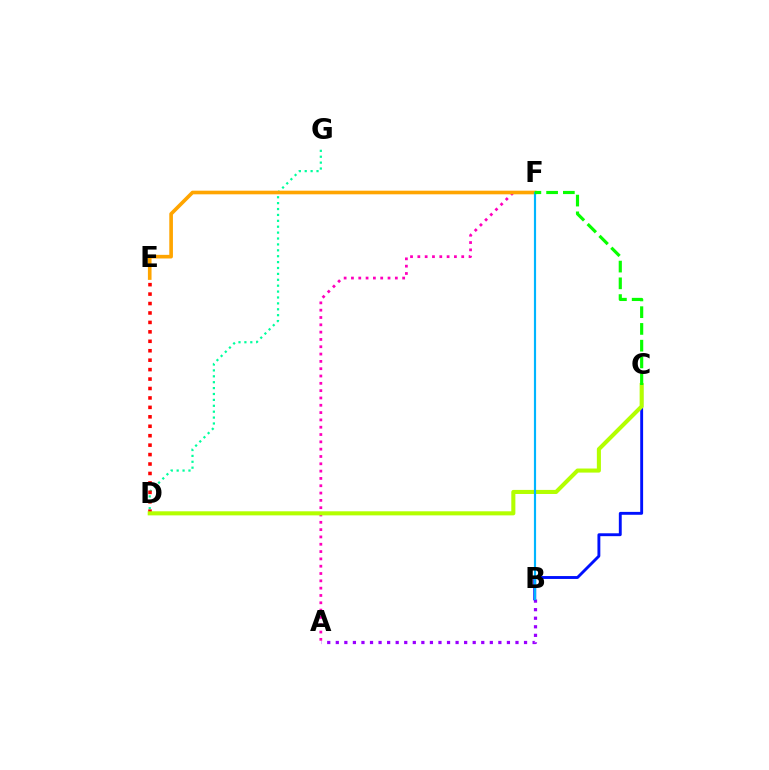{('D', 'G'): [{'color': '#00ff9d', 'line_style': 'dotted', 'thickness': 1.6}], ('A', 'F'): [{'color': '#ff00bd', 'line_style': 'dotted', 'thickness': 1.99}], ('A', 'B'): [{'color': '#9b00ff', 'line_style': 'dotted', 'thickness': 2.32}], ('B', 'C'): [{'color': '#0010ff', 'line_style': 'solid', 'thickness': 2.07}], ('D', 'E'): [{'color': '#ff0000', 'line_style': 'dotted', 'thickness': 2.56}], ('C', 'D'): [{'color': '#b3ff00', 'line_style': 'solid', 'thickness': 2.93}], ('E', 'F'): [{'color': '#ffa500', 'line_style': 'solid', 'thickness': 2.62}], ('B', 'F'): [{'color': '#00b5ff', 'line_style': 'solid', 'thickness': 1.56}], ('C', 'F'): [{'color': '#08ff00', 'line_style': 'dashed', 'thickness': 2.27}]}